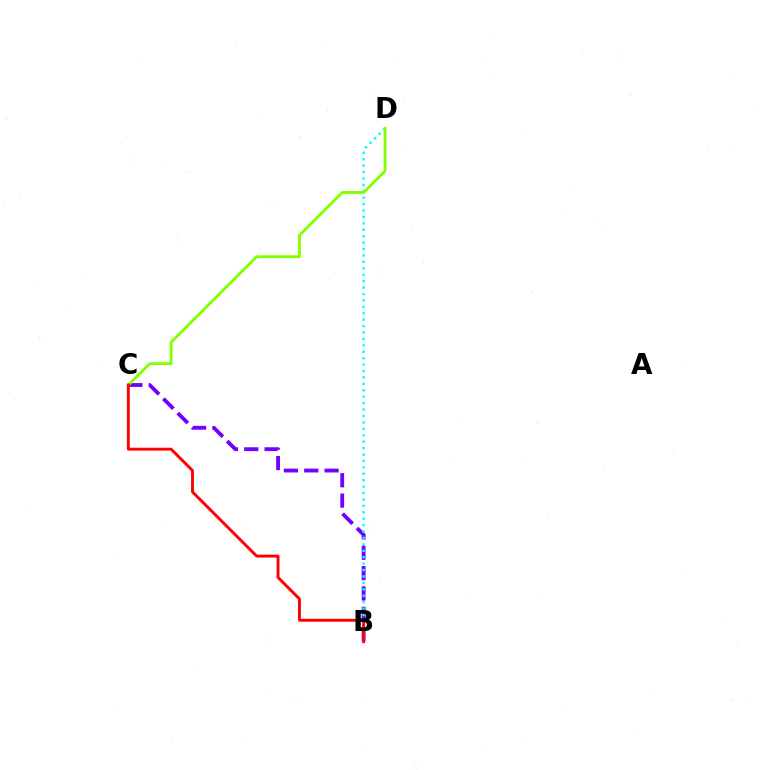{('B', 'C'): [{'color': '#7200ff', 'line_style': 'dashed', 'thickness': 2.76}, {'color': '#ff0000', 'line_style': 'solid', 'thickness': 2.09}], ('B', 'D'): [{'color': '#00fff6', 'line_style': 'dotted', 'thickness': 1.74}], ('C', 'D'): [{'color': '#84ff00', 'line_style': 'solid', 'thickness': 2.06}]}